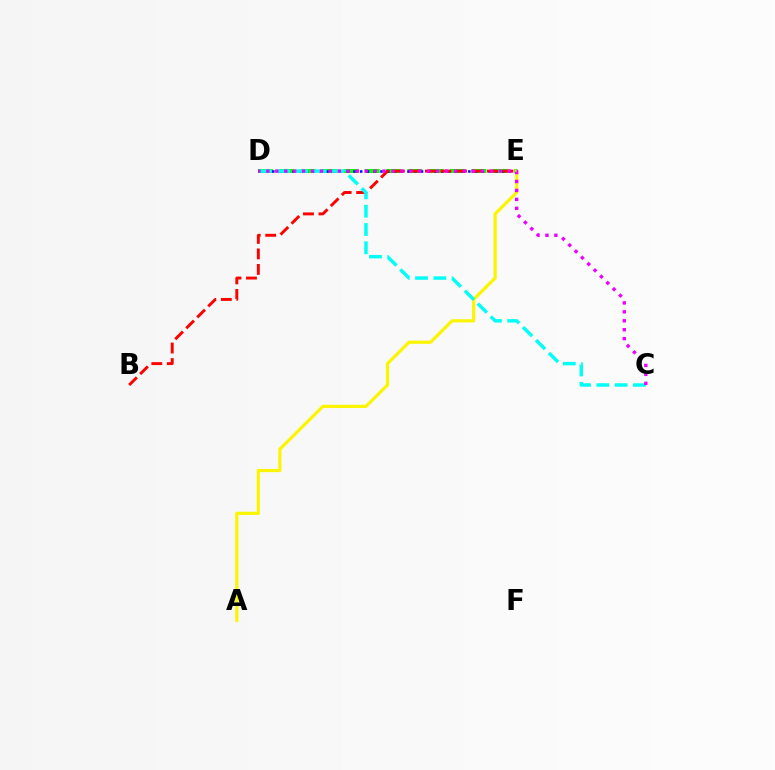{('D', 'E'): [{'color': '#08ff00', 'line_style': 'dashed', 'thickness': 2.9}, {'color': '#0010ff', 'line_style': 'dotted', 'thickness': 1.84}], ('B', 'E'): [{'color': '#ff0000', 'line_style': 'dashed', 'thickness': 2.11}], ('A', 'E'): [{'color': '#fcf500', 'line_style': 'solid', 'thickness': 2.3}], ('C', 'D'): [{'color': '#00fff6', 'line_style': 'dashed', 'thickness': 2.49}, {'color': '#ee00ff', 'line_style': 'dotted', 'thickness': 2.43}]}